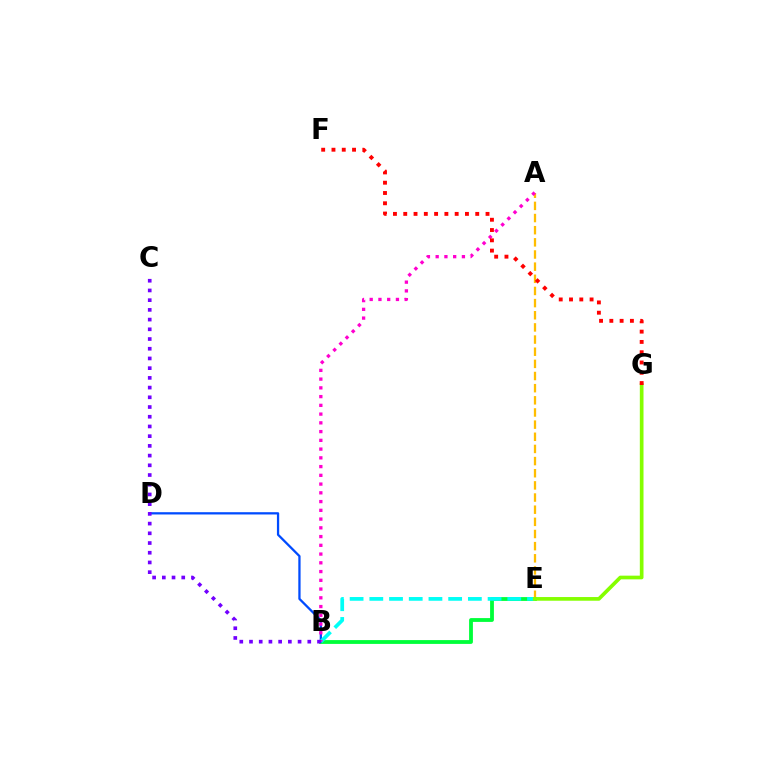{('A', 'E'): [{'color': '#ffbd00', 'line_style': 'dashed', 'thickness': 1.65}], ('B', 'E'): [{'color': '#00ff39', 'line_style': 'solid', 'thickness': 2.74}, {'color': '#00fff6', 'line_style': 'dashed', 'thickness': 2.68}], ('B', 'D'): [{'color': '#004bff', 'line_style': 'solid', 'thickness': 1.64}], ('E', 'G'): [{'color': '#84ff00', 'line_style': 'solid', 'thickness': 2.65}], ('A', 'B'): [{'color': '#ff00cf', 'line_style': 'dotted', 'thickness': 2.38}], ('F', 'G'): [{'color': '#ff0000', 'line_style': 'dotted', 'thickness': 2.79}], ('B', 'C'): [{'color': '#7200ff', 'line_style': 'dotted', 'thickness': 2.64}]}